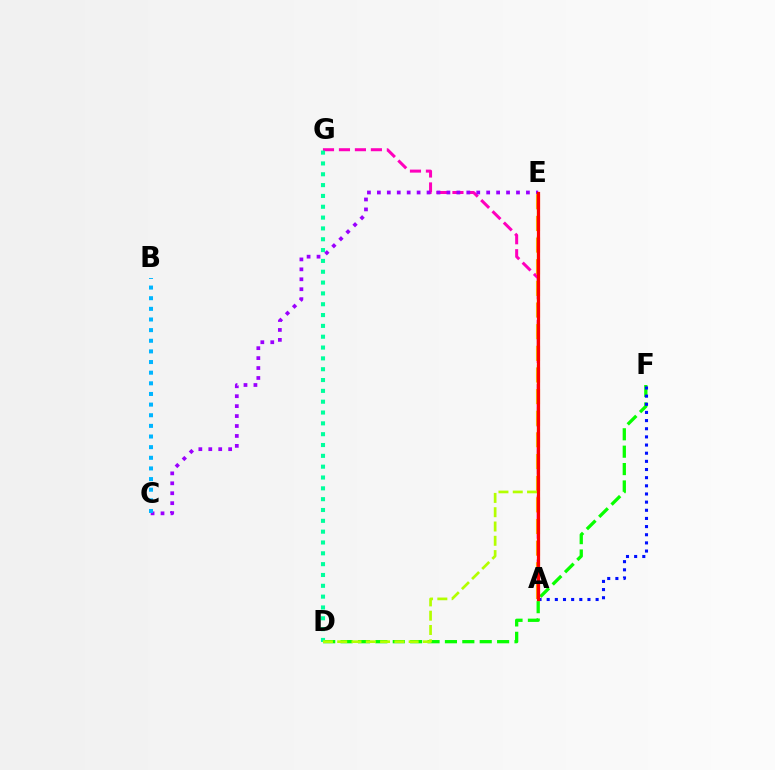{('D', 'F'): [{'color': '#08ff00', 'line_style': 'dashed', 'thickness': 2.36}], ('A', 'G'): [{'color': '#ff00bd', 'line_style': 'dashed', 'thickness': 2.17}], ('C', 'E'): [{'color': '#9b00ff', 'line_style': 'dotted', 'thickness': 2.7}], ('A', 'F'): [{'color': '#0010ff', 'line_style': 'dotted', 'thickness': 2.22}], ('A', 'E'): [{'color': '#ffa500', 'line_style': 'dashed', 'thickness': 2.94}, {'color': '#ff0000', 'line_style': 'solid', 'thickness': 2.31}], ('D', 'G'): [{'color': '#00ff9d', 'line_style': 'dotted', 'thickness': 2.94}], ('B', 'C'): [{'color': '#00b5ff', 'line_style': 'dotted', 'thickness': 2.89}], ('D', 'E'): [{'color': '#b3ff00', 'line_style': 'dashed', 'thickness': 1.94}]}